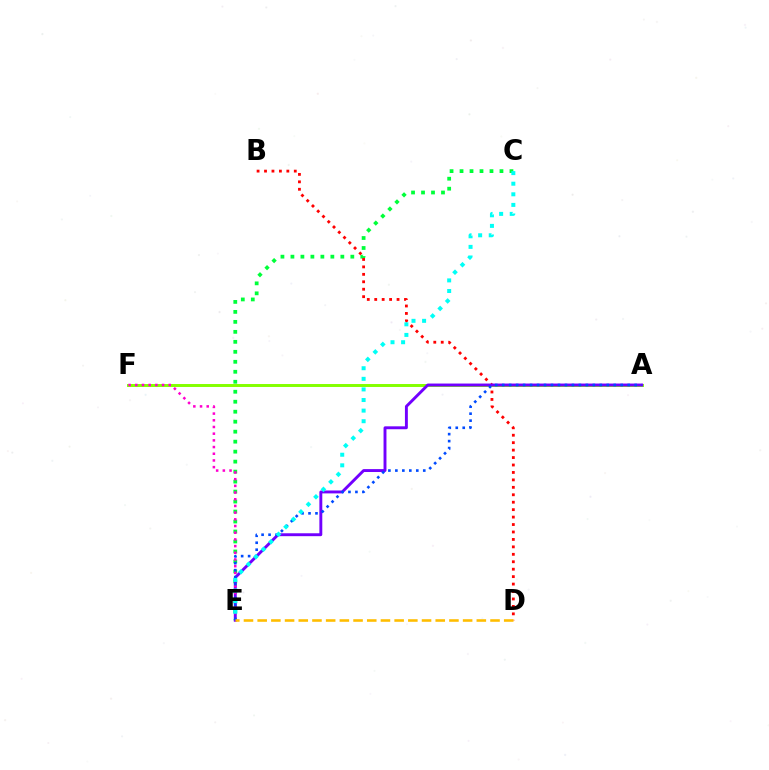{('C', 'E'): [{'color': '#00ff39', 'line_style': 'dotted', 'thickness': 2.71}, {'color': '#00fff6', 'line_style': 'dotted', 'thickness': 2.88}], ('A', 'F'): [{'color': '#84ff00', 'line_style': 'solid', 'thickness': 2.13}], ('B', 'D'): [{'color': '#ff0000', 'line_style': 'dotted', 'thickness': 2.02}], ('A', 'E'): [{'color': '#7200ff', 'line_style': 'solid', 'thickness': 2.1}, {'color': '#004bff', 'line_style': 'dotted', 'thickness': 1.89}], ('E', 'F'): [{'color': '#ff00cf', 'line_style': 'dotted', 'thickness': 1.82}], ('D', 'E'): [{'color': '#ffbd00', 'line_style': 'dashed', 'thickness': 1.86}]}